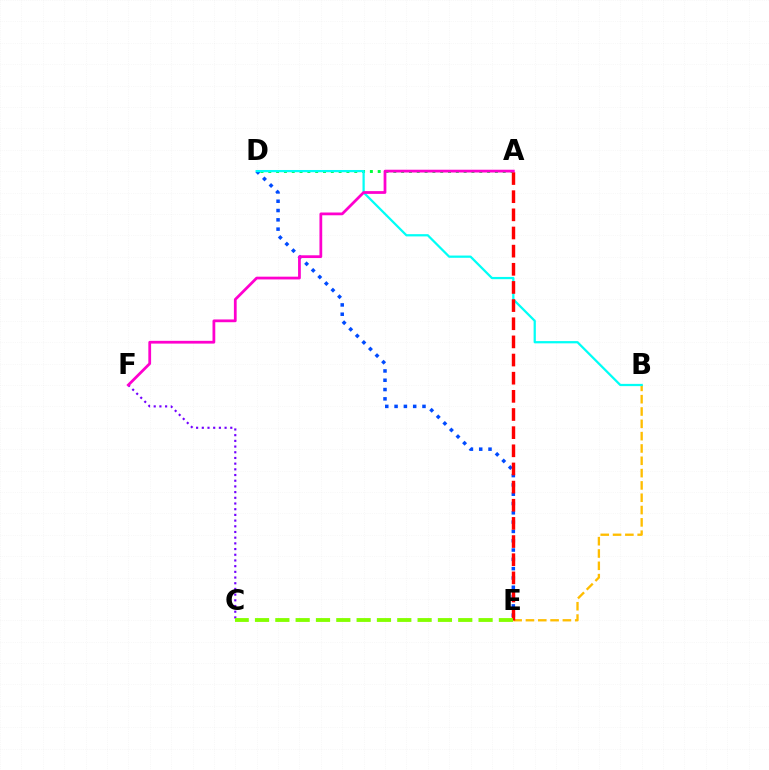{('B', 'E'): [{'color': '#ffbd00', 'line_style': 'dashed', 'thickness': 1.67}], ('D', 'E'): [{'color': '#004bff', 'line_style': 'dotted', 'thickness': 2.53}], ('A', 'D'): [{'color': '#00ff39', 'line_style': 'dotted', 'thickness': 2.12}], ('B', 'D'): [{'color': '#00fff6', 'line_style': 'solid', 'thickness': 1.62}], ('C', 'F'): [{'color': '#7200ff', 'line_style': 'dotted', 'thickness': 1.55}], ('A', 'E'): [{'color': '#ff0000', 'line_style': 'dashed', 'thickness': 2.47}], ('A', 'F'): [{'color': '#ff00cf', 'line_style': 'solid', 'thickness': 1.99}], ('C', 'E'): [{'color': '#84ff00', 'line_style': 'dashed', 'thickness': 2.76}]}